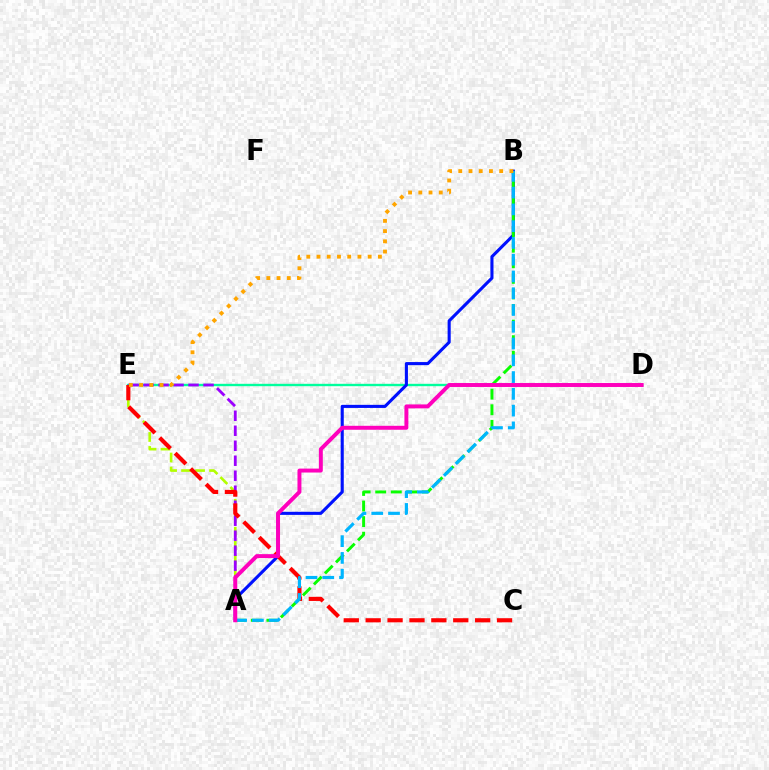{('D', 'E'): [{'color': '#00ff9d', 'line_style': 'solid', 'thickness': 1.71}], ('A', 'E'): [{'color': '#b3ff00', 'line_style': 'dashed', 'thickness': 1.9}, {'color': '#9b00ff', 'line_style': 'dashed', 'thickness': 2.04}], ('A', 'B'): [{'color': '#0010ff', 'line_style': 'solid', 'thickness': 2.22}, {'color': '#08ff00', 'line_style': 'dashed', 'thickness': 2.12}, {'color': '#00b5ff', 'line_style': 'dashed', 'thickness': 2.28}], ('C', 'E'): [{'color': '#ff0000', 'line_style': 'dashed', 'thickness': 2.97}], ('A', 'D'): [{'color': '#ff00bd', 'line_style': 'solid', 'thickness': 2.84}], ('B', 'E'): [{'color': '#ffa500', 'line_style': 'dotted', 'thickness': 2.78}]}